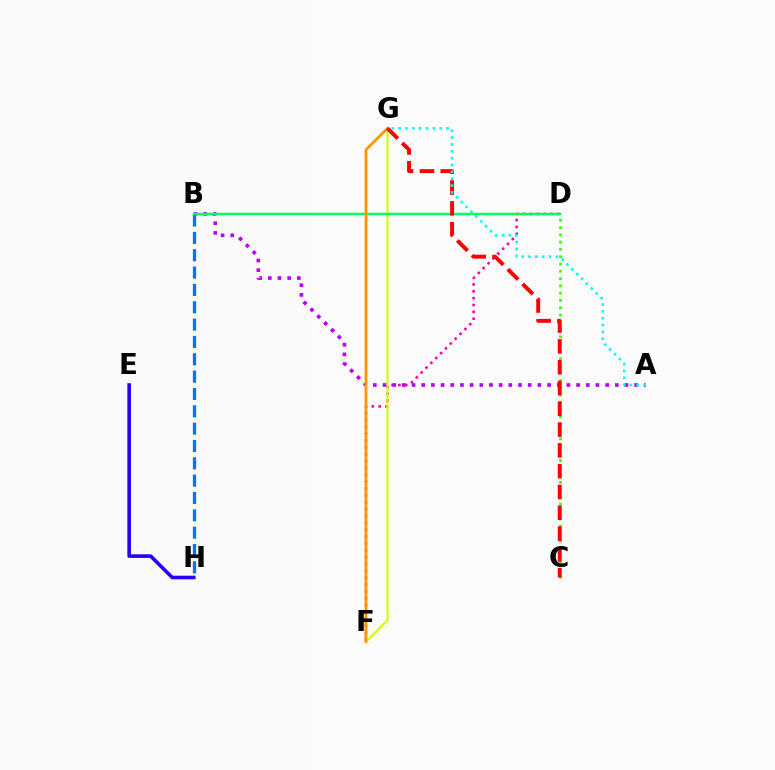{('C', 'D'): [{'color': '#3dff00', 'line_style': 'dotted', 'thickness': 1.98}], ('D', 'F'): [{'color': '#ff00ac', 'line_style': 'dotted', 'thickness': 1.86}], ('F', 'G'): [{'color': '#d1ff00', 'line_style': 'solid', 'thickness': 1.54}, {'color': '#ff9400', 'line_style': 'solid', 'thickness': 1.99}], ('A', 'B'): [{'color': '#b900ff', 'line_style': 'dotted', 'thickness': 2.63}], ('B', 'H'): [{'color': '#0074ff', 'line_style': 'dashed', 'thickness': 2.36}], ('B', 'D'): [{'color': '#00ff5c', 'line_style': 'solid', 'thickness': 1.8}], ('C', 'G'): [{'color': '#ff0000', 'line_style': 'dashed', 'thickness': 2.83}], ('A', 'G'): [{'color': '#00fff6', 'line_style': 'dotted', 'thickness': 1.86}], ('E', 'H'): [{'color': '#2500ff', 'line_style': 'solid', 'thickness': 2.6}]}